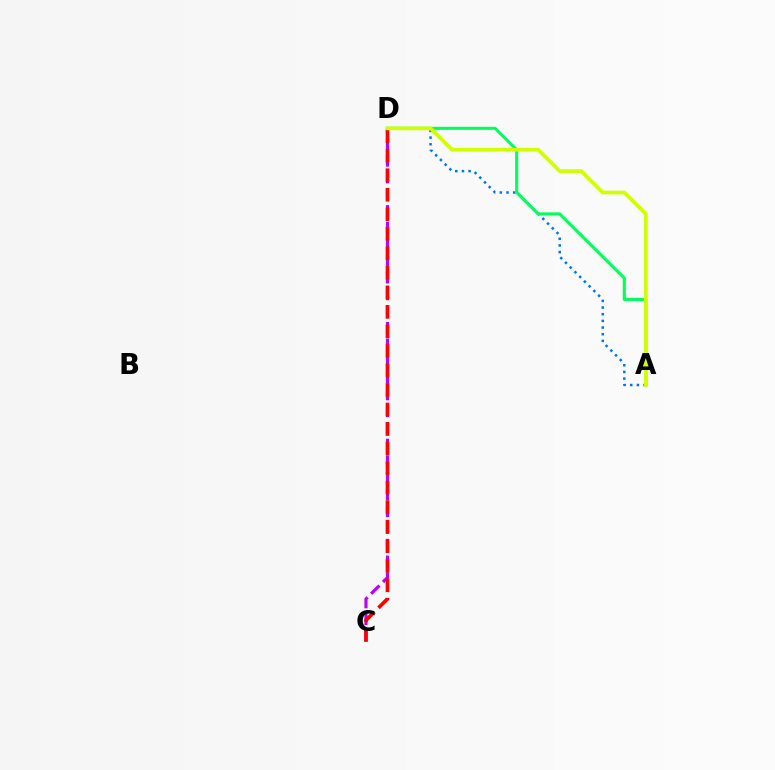{('A', 'D'): [{'color': '#0074ff', 'line_style': 'dotted', 'thickness': 1.81}, {'color': '#00ff5c', 'line_style': 'solid', 'thickness': 2.19}, {'color': '#d1ff00', 'line_style': 'solid', 'thickness': 2.67}], ('C', 'D'): [{'color': '#b900ff', 'line_style': 'dashed', 'thickness': 2.27}, {'color': '#ff0000', 'line_style': 'dashed', 'thickness': 2.65}]}